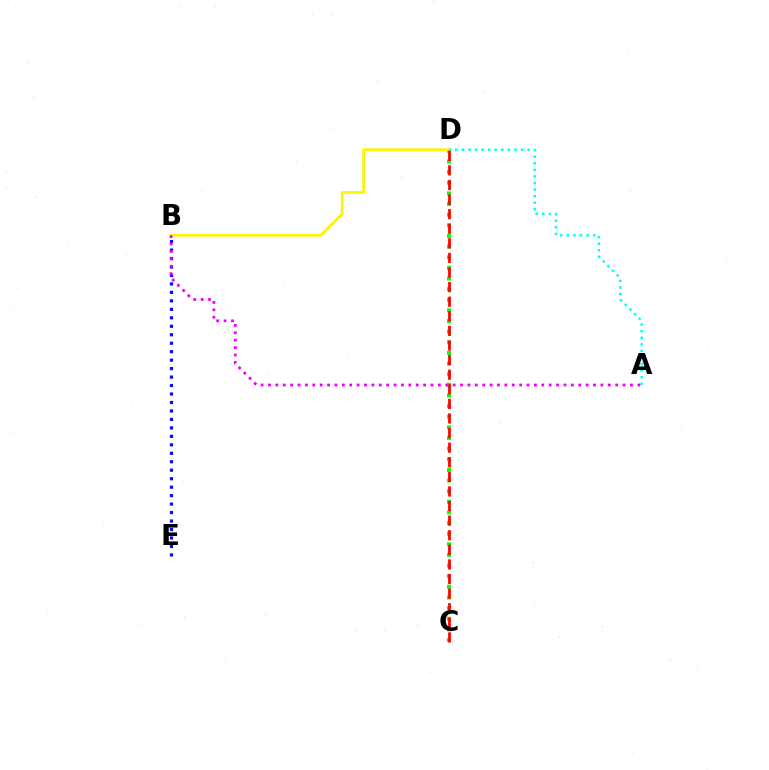{('B', 'E'): [{'color': '#0010ff', 'line_style': 'dotted', 'thickness': 2.3}], ('C', 'D'): [{'color': '#08ff00', 'line_style': 'dotted', 'thickness': 2.89}, {'color': '#ff0000', 'line_style': 'dashed', 'thickness': 1.98}], ('B', 'D'): [{'color': '#fcf500', 'line_style': 'solid', 'thickness': 1.98}], ('A', 'D'): [{'color': '#00fff6', 'line_style': 'dotted', 'thickness': 1.79}], ('A', 'B'): [{'color': '#ee00ff', 'line_style': 'dotted', 'thickness': 2.01}]}